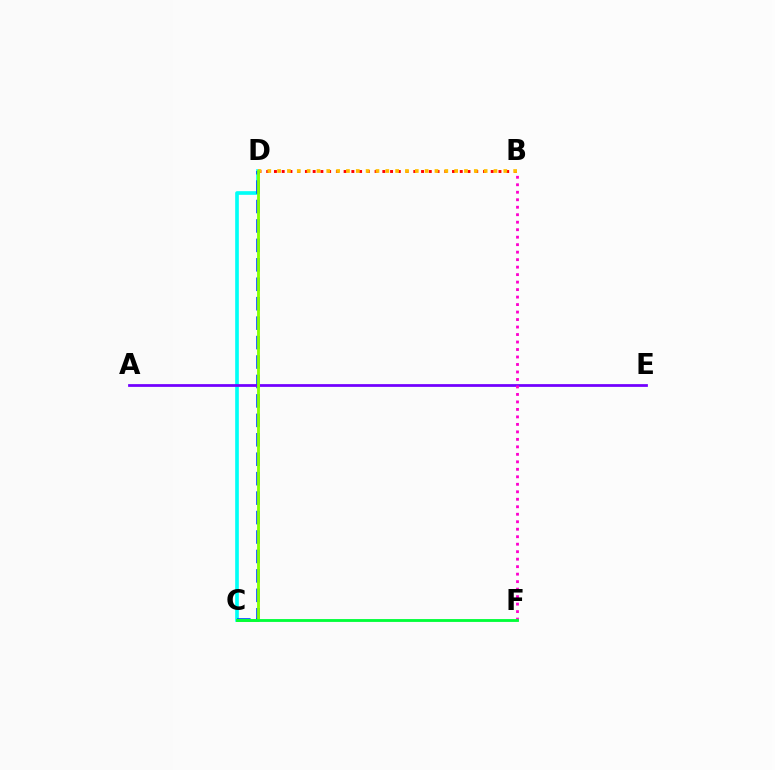{('B', 'D'): [{'color': '#ff0000', 'line_style': 'dotted', 'thickness': 2.1}, {'color': '#ffbd00', 'line_style': 'dotted', 'thickness': 2.67}], ('C', 'D'): [{'color': '#00fff6', 'line_style': 'solid', 'thickness': 2.63}, {'color': '#004bff', 'line_style': 'dashed', 'thickness': 2.64}, {'color': '#84ff00', 'line_style': 'solid', 'thickness': 2.04}], ('A', 'E'): [{'color': '#7200ff', 'line_style': 'solid', 'thickness': 1.99}], ('B', 'F'): [{'color': '#ff00cf', 'line_style': 'dotted', 'thickness': 2.03}], ('C', 'F'): [{'color': '#00ff39', 'line_style': 'solid', 'thickness': 2.04}]}